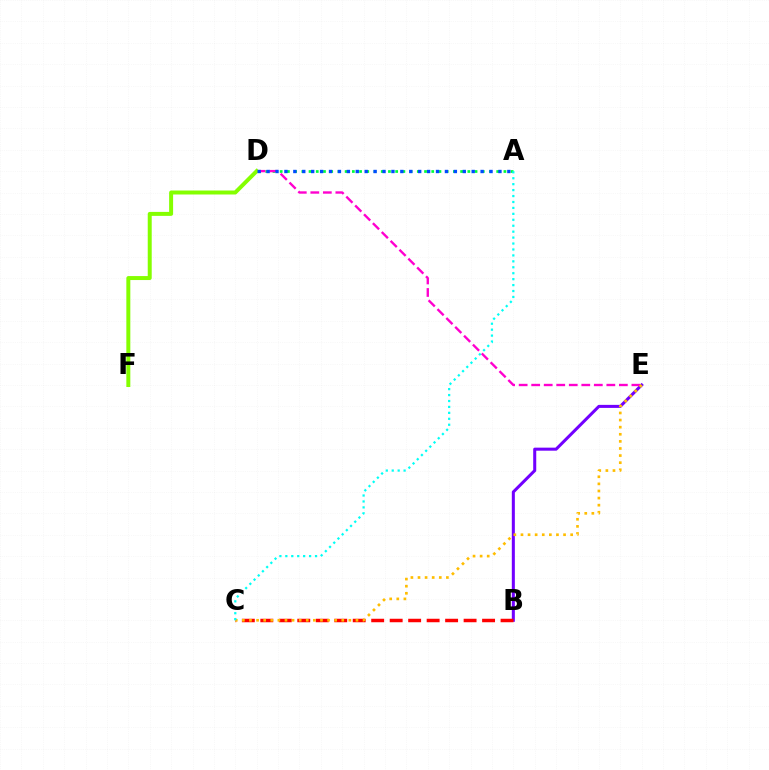{('B', 'E'): [{'color': '#7200ff', 'line_style': 'solid', 'thickness': 2.19}], ('B', 'C'): [{'color': '#ff0000', 'line_style': 'dashed', 'thickness': 2.51}], ('A', 'D'): [{'color': '#00ff39', 'line_style': 'dotted', 'thickness': 1.96}, {'color': '#004bff', 'line_style': 'dotted', 'thickness': 2.42}], ('D', 'E'): [{'color': '#ff00cf', 'line_style': 'dashed', 'thickness': 1.7}], ('C', 'E'): [{'color': '#ffbd00', 'line_style': 'dotted', 'thickness': 1.93}], ('A', 'C'): [{'color': '#00fff6', 'line_style': 'dotted', 'thickness': 1.61}], ('D', 'F'): [{'color': '#84ff00', 'line_style': 'solid', 'thickness': 2.86}]}